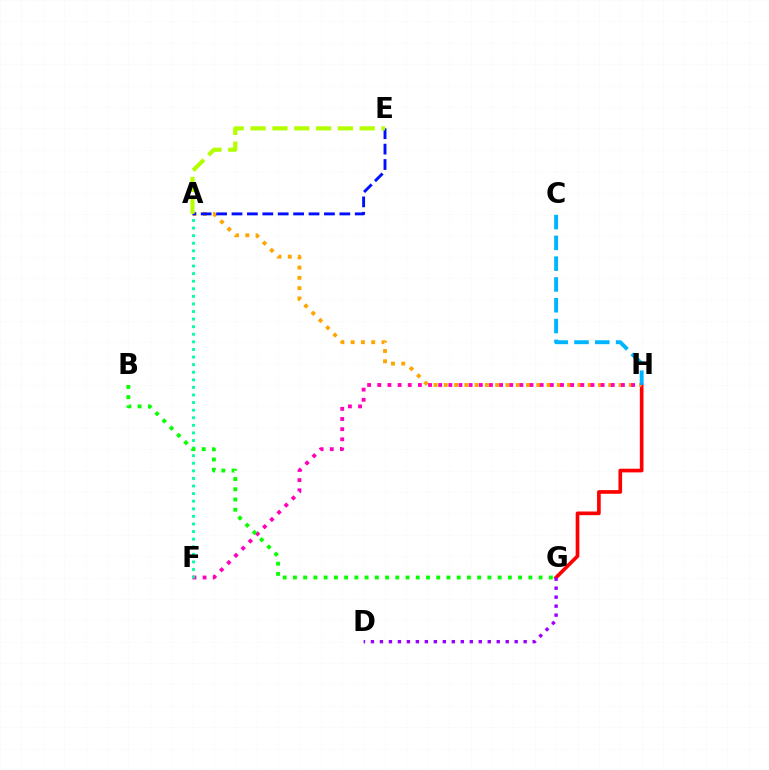{('G', 'H'): [{'color': '#ff0000', 'line_style': 'solid', 'thickness': 2.64}], ('D', 'G'): [{'color': '#9b00ff', 'line_style': 'dotted', 'thickness': 2.44}], ('A', 'H'): [{'color': '#ffa500', 'line_style': 'dotted', 'thickness': 2.79}], ('C', 'H'): [{'color': '#00b5ff', 'line_style': 'dashed', 'thickness': 2.82}], ('A', 'E'): [{'color': '#0010ff', 'line_style': 'dashed', 'thickness': 2.09}, {'color': '#b3ff00', 'line_style': 'dashed', 'thickness': 2.97}], ('F', 'H'): [{'color': '#ff00bd', 'line_style': 'dotted', 'thickness': 2.76}], ('A', 'F'): [{'color': '#00ff9d', 'line_style': 'dotted', 'thickness': 2.06}], ('B', 'G'): [{'color': '#08ff00', 'line_style': 'dotted', 'thickness': 2.78}]}